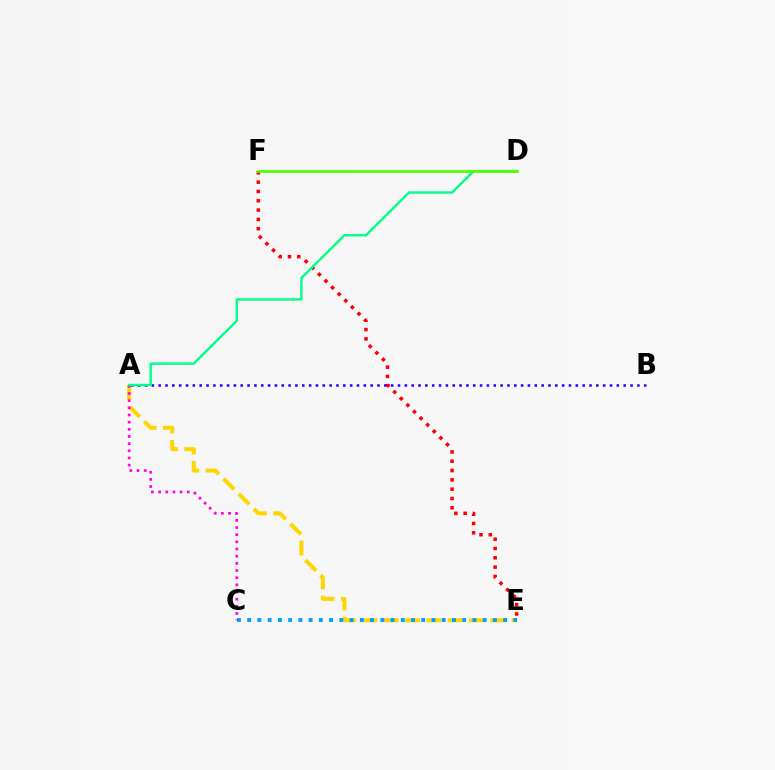{('A', 'E'): [{'color': '#ffd500', 'line_style': 'dashed', 'thickness': 2.9}], ('E', 'F'): [{'color': '#ff0000', 'line_style': 'dotted', 'thickness': 2.53}], ('C', 'E'): [{'color': '#009eff', 'line_style': 'dotted', 'thickness': 2.78}], ('A', 'C'): [{'color': '#ff00ed', 'line_style': 'dotted', 'thickness': 1.95}], ('A', 'B'): [{'color': '#3700ff', 'line_style': 'dotted', 'thickness': 1.86}], ('A', 'D'): [{'color': '#00ff86', 'line_style': 'solid', 'thickness': 1.72}], ('D', 'F'): [{'color': '#4fff00', 'line_style': 'solid', 'thickness': 1.98}]}